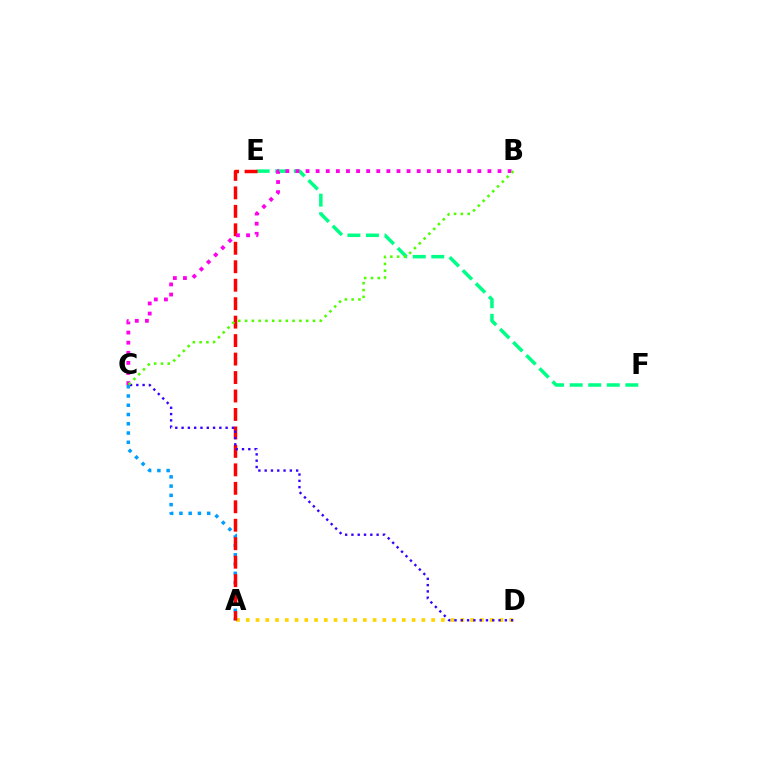{('A', 'D'): [{'color': '#ffd500', 'line_style': 'dotted', 'thickness': 2.65}], ('A', 'C'): [{'color': '#009eff', 'line_style': 'dotted', 'thickness': 2.52}], ('E', 'F'): [{'color': '#00ff86', 'line_style': 'dashed', 'thickness': 2.52}], ('A', 'E'): [{'color': '#ff0000', 'line_style': 'dashed', 'thickness': 2.51}], ('C', 'D'): [{'color': '#3700ff', 'line_style': 'dotted', 'thickness': 1.71}], ('B', 'C'): [{'color': '#ff00ed', 'line_style': 'dotted', 'thickness': 2.74}, {'color': '#4fff00', 'line_style': 'dotted', 'thickness': 1.84}]}